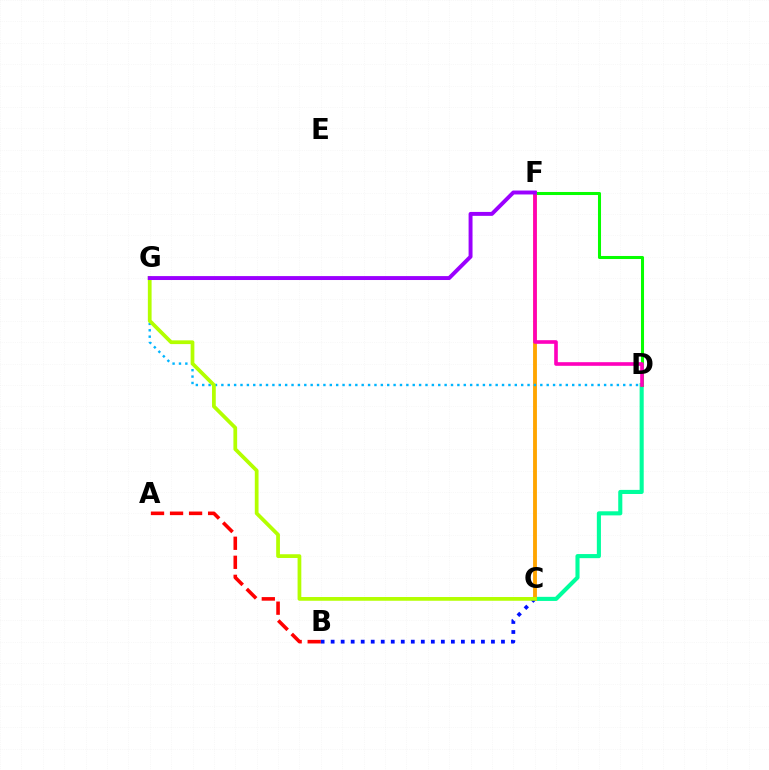{('C', 'D'): [{'color': '#00ff9d', 'line_style': 'solid', 'thickness': 2.95}], ('A', 'B'): [{'color': '#ff0000', 'line_style': 'dashed', 'thickness': 2.59}], ('C', 'F'): [{'color': '#ffa500', 'line_style': 'solid', 'thickness': 2.77}], ('D', 'G'): [{'color': '#00b5ff', 'line_style': 'dotted', 'thickness': 1.73}], ('D', 'F'): [{'color': '#08ff00', 'line_style': 'solid', 'thickness': 2.2}, {'color': '#ff00bd', 'line_style': 'solid', 'thickness': 2.62}], ('B', 'C'): [{'color': '#0010ff', 'line_style': 'dotted', 'thickness': 2.72}], ('C', 'G'): [{'color': '#b3ff00', 'line_style': 'solid', 'thickness': 2.69}], ('F', 'G'): [{'color': '#9b00ff', 'line_style': 'solid', 'thickness': 2.83}]}